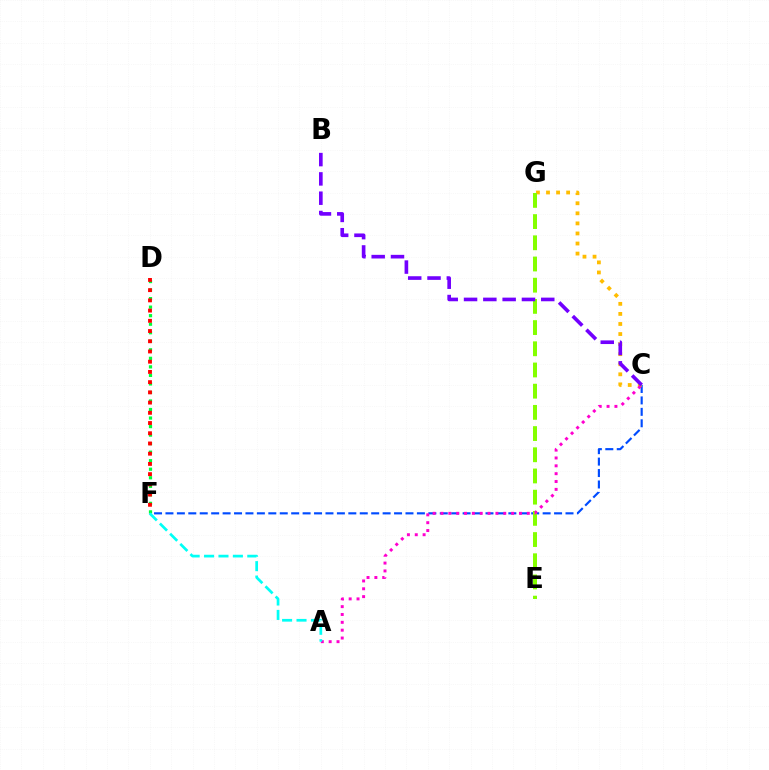{('C', 'F'): [{'color': '#004bff', 'line_style': 'dashed', 'thickness': 1.55}], ('C', 'G'): [{'color': '#ffbd00', 'line_style': 'dotted', 'thickness': 2.73}], ('E', 'G'): [{'color': '#84ff00', 'line_style': 'dashed', 'thickness': 2.88}], ('D', 'F'): [{'color': '#00ff39', 'line_style': 'dotted', 'thickness': 2.32}, {'color': '#ff0000', 'line_style': 'dotted', 'thickness': 2.78}], ('A', 'C'): [{'color': '#ff00cf', 'line_style': 'dotted', 'thickness': 2.13}], ('A', 'F'): [{'color': '#00fff6', 'line_style': 'dashed', 'thickness': 1.96}], ('B', 'C'): [{'color': '#7200ff', 'line_style': 'dashed', 'thickness': 2.62}]}